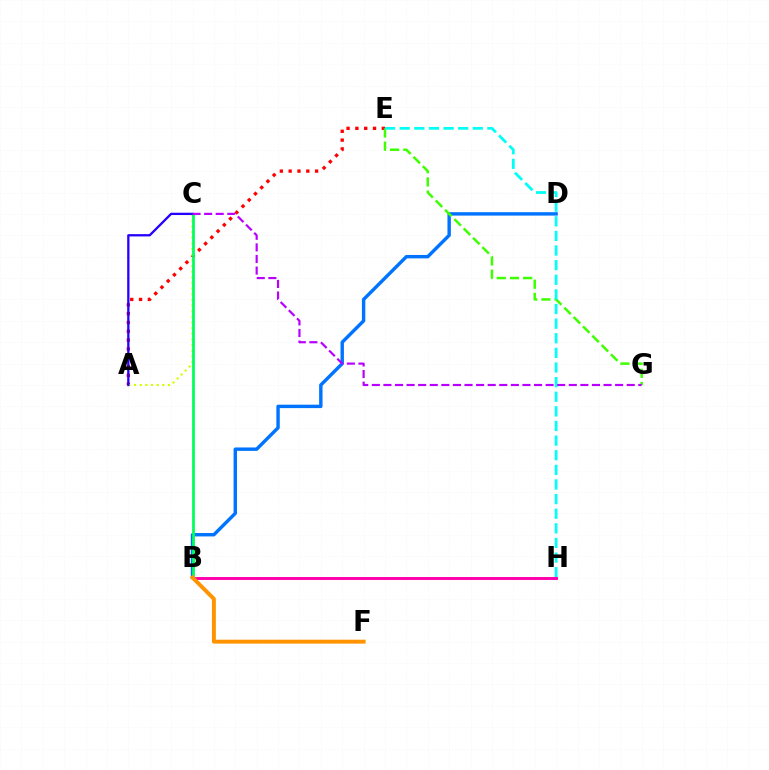{('B', 'D'): [{'color': '#0074ff', 'line_style': 'solid', 'thickness': 2.46}], ('A', 'E'): [{'color': '#ff0000', 'line_style': 'dotted', 'thickness': 2.4}], ('A', 'C'): [{'color': '#d1ff00', 'line_style': 'dotted', 'thickness': 1.54}, {'color': '#2500ff', 'line_style': 'solid', 'thickness': 1.66}], ('E', 'G'): [{'color': '#3dff00', 'line_style': 'dashed', 'thickness': 1.79}], ('B', 'C'): [{'color': '#00ff5c', 'line_style': 'solid', 'thickness': 1.99}], ('E', 'H'): [{'color': '#00fff6', 'line_style': 'dashed', 'thickness': 1.99}], ('C', 'G'): [{'color': '#b900ff', 'line_style': 'dashed', 'thickness': 1.57}], ('B', 'H'): [{'color': '#ff00ac', 'line_style': 'solid', 'thickness': 2.11}], ('B', 'F'): [{'color': '#ff9400', 'line_style': 'solid', 'thickness': 2.83}]}